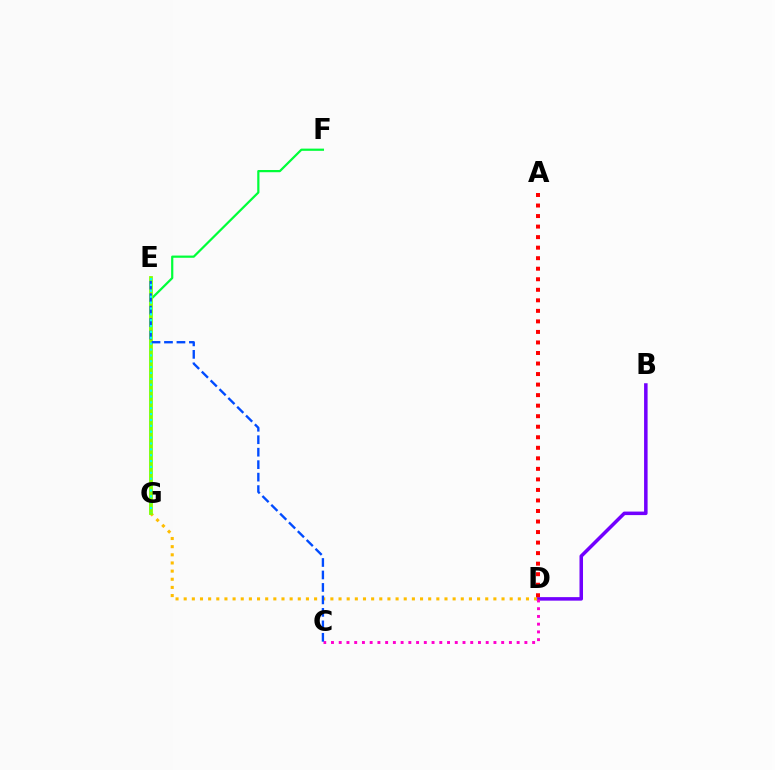{('B', 'D'): [{'color': '#7200ff', 'line_style': 'solid', 'thickness': 2.53}], ('F', 'G'): [{'color': '#00ff39', 'line_style': 'solid', 'thickness': 1.59}], ('C', 'D'): [{'color': '#ff00cf', 'line_style': 'dotted', 'thickness': 2.1}], ('D', 'G'): [{'color': '#ffbd00', 'line_style': 'dotted', 'thickness': 2.21}], ('E', 'G'): [{'color': '#84ff00', 'line_style': 'solid', 'thickness': 2.73}, {'color': '#00fff6', 'line_style': 'dotted', 'thickness': 1.59}], ('C', 'E'): [{'color': '#004bff', 'line_style': 'dashed', 'thickness': 1.69}], ('A', 'D'): [{'color': '#ff0000', 'line_style': 'dotted', 'thickness': 2.86}]}